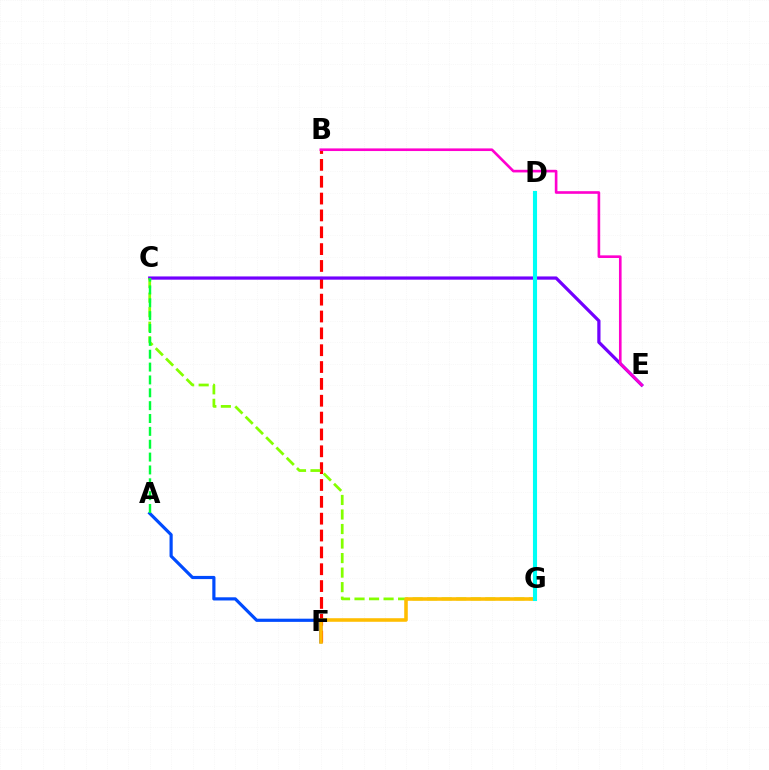{('A', 'F'): [{'color': '#004bff', 'line_style': 'solid', 'thickness': 2.29}], ('B', 'F'): [{'color': '#ff0000', 'line_style': 'dashed', 'thickness': 2.29}], ('C', 'E'): [{'color': '#7200ff', 'line_style': 'solid', 'thickness': 2.33}], ('C', 'G'): [{'color': '#84ff00', 'line_style': 'dashed', 'thickness': 1.97}], ('F', 'G'): [{'color': '#ffbd00', 'line_style': 'solid', 'thickness': 2.57}], ('A', 'C'): [{'color': '#00ff39', 'line_style': 'dashed', 'thickness': 1.75}], ('B', 'E'): [{'color': '#ff00cf', 'line_style': 'solid', 'thickness': 1.9}], ('D', 'G'): [{'color': '#00fff6', 'line_style': 'solid', 'thickness': 2.95}]}